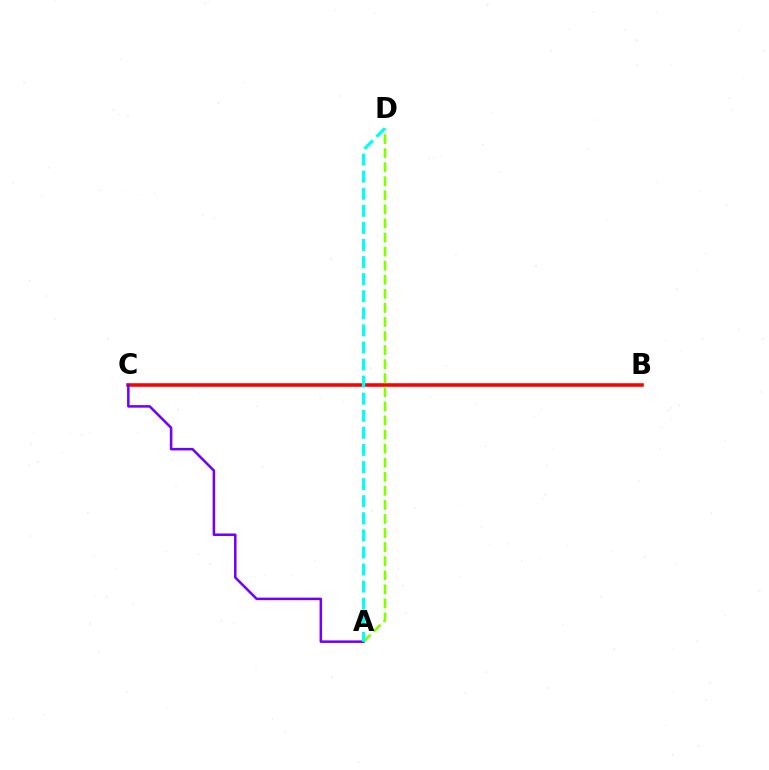{('B', 'C'): [{'color': '#ff0000', 'line_style': 'solid', 'thickness': 2.57}], ('A', 'C'): [{'color': '#7200ff', 'line_style': 'solid', 'thickness': 1.82}], ('A', 'D'): [{'color': '#84ff00', 'line_style': 'dashed', 'thickness': 1.91}, {'color': '#00fff6', 'line_style': 'dashed', 'thickness': 2.32}]}